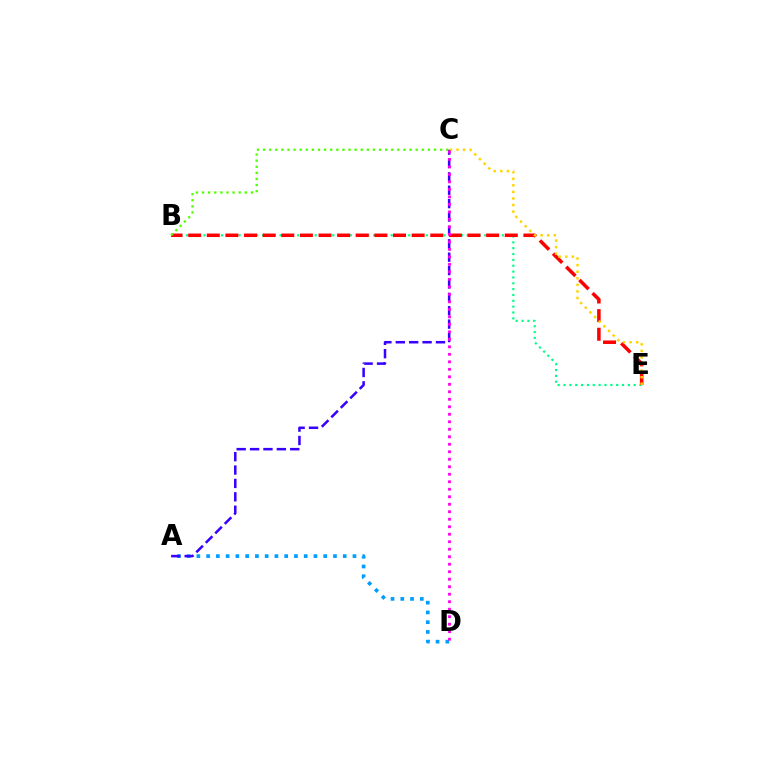{('B', 'E'): [{'color': '#00ff86', 'line_style': 'dotted', 'thickness': 1.59}, {'color': '#ff0000', 'line_style': 'dashed', 'thickness': 2.53}], ('A', 'D'): [{'color': '#009eff', 'line_style': 'dotted', 'thickness': 2.65}], ('A', 'C'): [{'color': '#3700ff', 'line_style': 'dashed', 'thickness': 1.82}], ('B', 'C'): [{'color': '#4fff00', 'line_style': 'dotted', 'thickness': 1.66}], ('C', 'E'): [{'color': '#ffd500', 'line_style': 'dotted', 'thickness': 1.79}], ('C', 'D'): [{'color': '#ff00ed', 'line_style': 'dotted', 'thickness': 2.04}]}